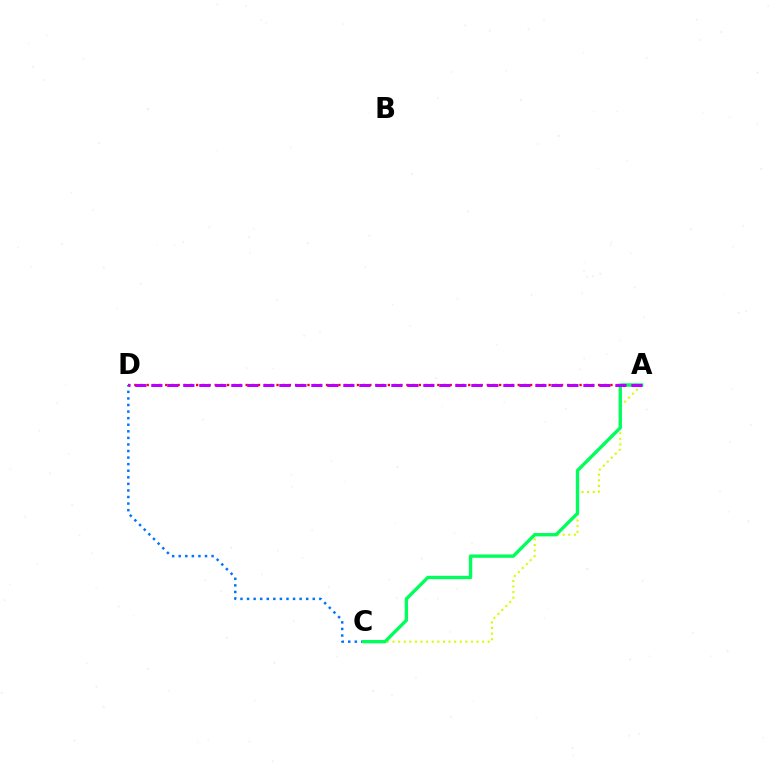{('A', 'D'): [{'color': '#ff0000', 'line_style': 'dotted', 'thickness': 1.68}, {'color': '#b900ff', 'line_style': 'dashed', 'thickness': 2.17}], ('A', 'C'): [{'color': '#d1ff00', 'line_style': 'dotted', 'thickness': 1.52}, {'color': '#00ff5c', 'line_style': 'solid', 'thickness': 2.42}], ('C', 'D'): [{'color': '#0074ff', 'line_style': 'dotted', 'thickness': 1.79}]}